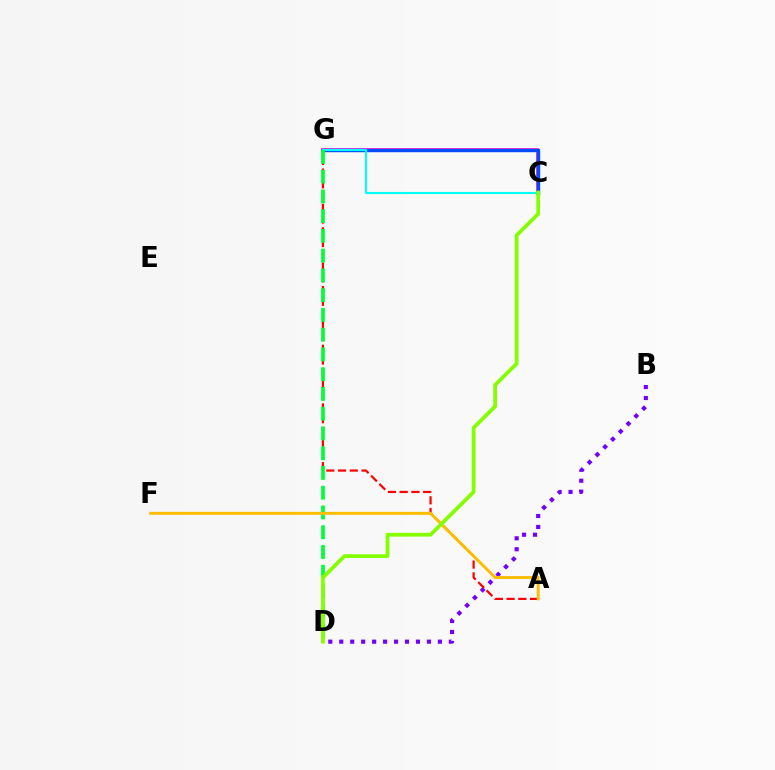{('C', 'G'): [{'color': '#ff00cf', 'line_style': 'solid', 'thickness': 2.57}, {'color': '#004bff', 'line_style': 'solid', 'thickness': 2.46}, {'color': '#00fff6', 'line_style': 'solid', 'thickness': 1.53}], ('B', 'D'): [{'color': '#7200ff', 'line_style': 'dotted', 'thickness': 2.98}], ('A', 'G'): [{'color': '#ff0000', 'line_style': 'dashed', 'thickness': 1.6}], ('D', 'G'): [{'color': '#00ff39', 'line_style': 'dashed', 'thickness': 2.68}], ('A', 'F'): [{'color': '#ffbd00', 'line_style': 'solid', 'thickness': 2.11}], ('C', 'D'): [{'color': '#84ff00', 'line_style': 'solid', 'thickness': 2.7}]}